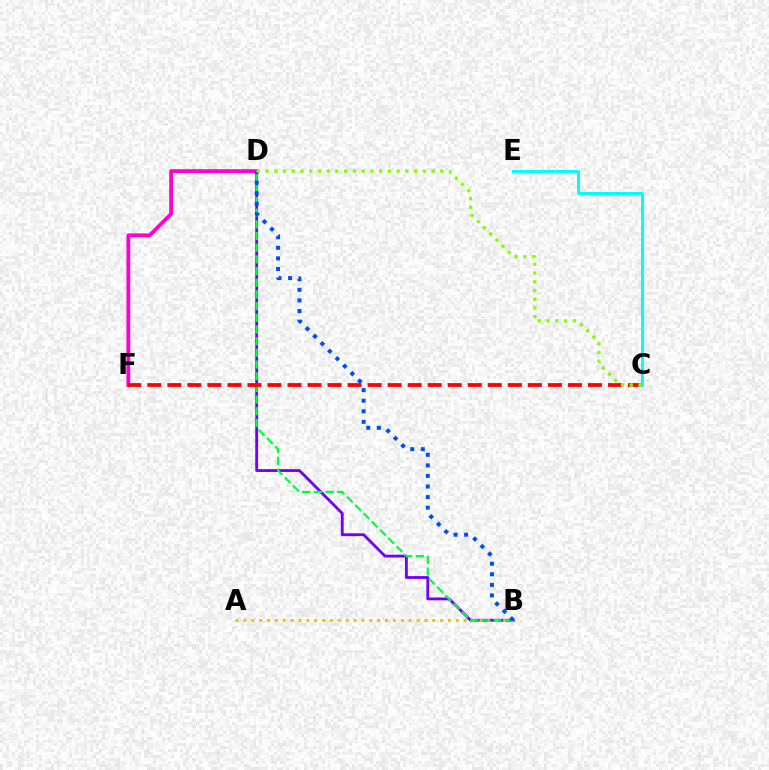{('B', 'D'): [{'color': '#7200ff', 'line_style': 'solid', 'thickness': 2.04}, {'color': '#00ff39', 'line_style': 'dashed', 'thickness': 1.59}, {'color': '#004bff', 'line_style': 'dotted', 'thickness': 2.87}], ('D', 'F'): [{'color': '#ff00cf', 'line_style': 'solid', 'thickness': 2.74}], ('A', 'B'): [{'color': '#ffbd00', 'line_style': 'dotted', 'thickness': 2.14}], ('C', 'F'): [{'color': '#ff0000', 'line_style': 'dashed', 'thickness': 2.72}], ('C', 'D'): [{'color': '#84ff00', 'line_style': 'dotted', 'thickness': 2.37}], ('C', 'E'): [{'color': '#00fff6', 'line_style': 'solid', 'thickness': 2.16}]}